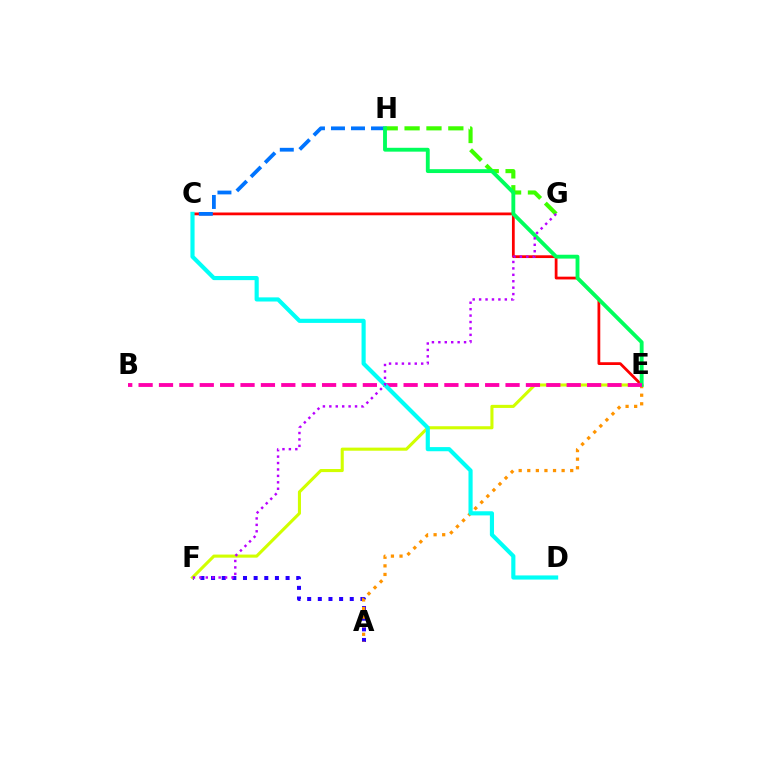{('C', 'E'): [{'color': '#ff0000', 'line_style': 'solid', 'thickness': 1.99}], ('A', 'F'): [{'color': '#2500ff', 'line_style': 'dotted', 'thickness': 2.89}], ('E', 'F'): [{'color': '#d1ff00', 'line_style': 'solid', 'thickness': 2.22}], ('G', 'H'): [{'color': '#3dff00', 'line_style': 'dashed', 'thickness': 2.97}], ('C', 'H'): [{'color': '#0074ff', 'line_style': 'dashed', 'thickness': 2.72}], ('A', 'E'): [{'color': '#ff9400', 'line_style': 'dotted', 'thickness': 2.33}], ('E', 'H'): [{'color': '#00ff5c', 'line_style': 'solid', 'thickness': 2.78}], ('B', 'E'): [{'color': '#ff00ac', 'line_style': 'dashed', 'thickness': 2.77}], ('C', 'D'): [{'color': '#00fff6', 'line_style': 'solid', 'thickness': 2.98}], ('F', 'G'): [{'color': '#b900ff', 'line_style': 'dotted', 'thickness': 1.75}]}